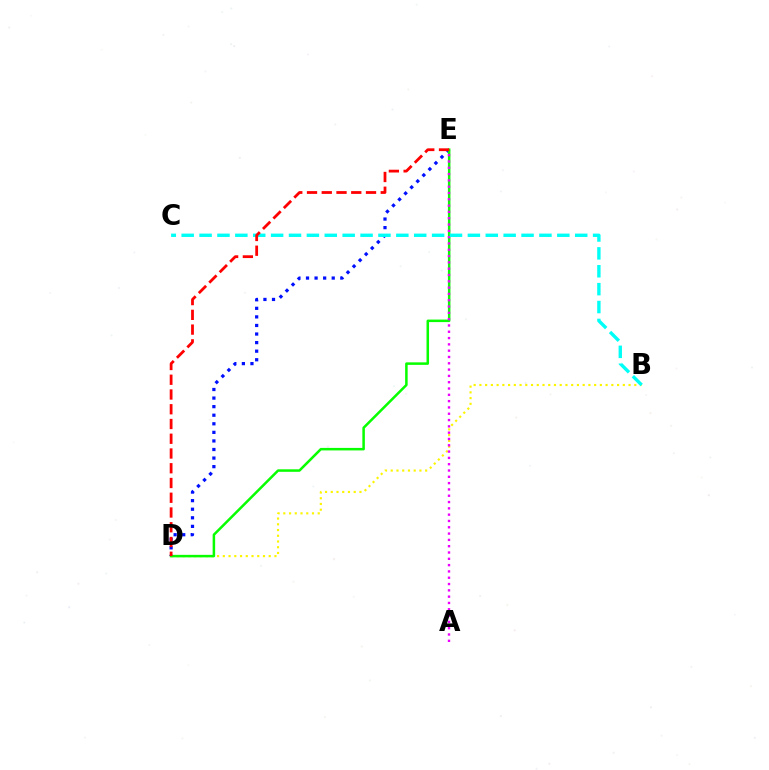{('B', 'D'): [{'color': '#fcf500', 'line_style': 'dotted', 'thickness': 1.56}], ('D', 'E'): [{'color': '#0010ff', 'line_style': 'dotted', 'thickness': 2.33}, {'color': '#08ff00', 'line_style': 'solid', 'thickness': 1.81}, {'color': '#ff0000', 'line_style': 'dashed', 'thickness': 2.0}], ('A', 'E'): [{'color': '#ee00ff', 'line_style': 'dotted', 'thickness': 1.71}], ('B', 'C'): [{'color': '#00fff6', 'line_style': 'dashed', 'thickness': 2.43}]}